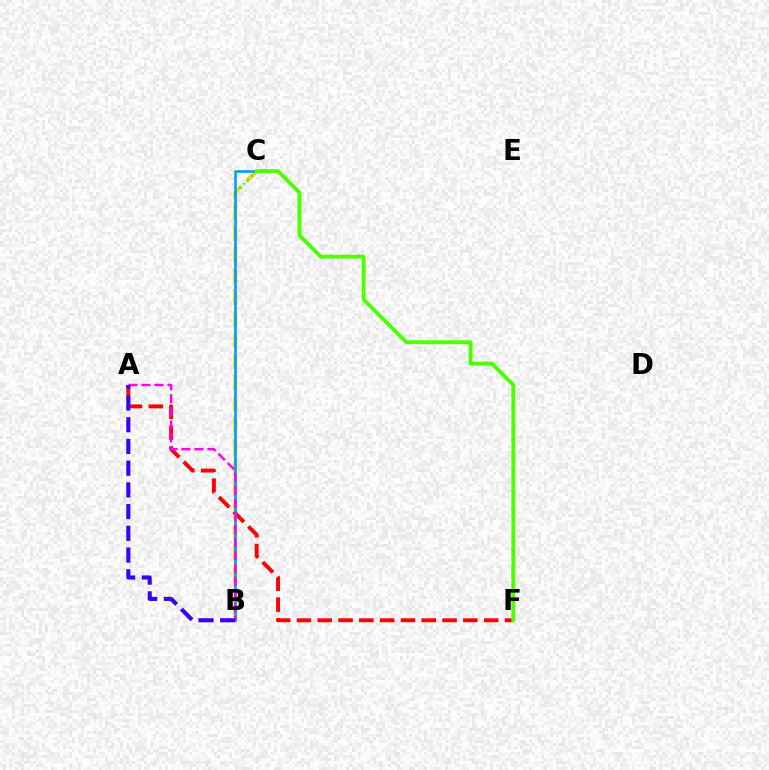{('B', 'C'): [{'color': '#ffd500', 'line_style': 'dashed', 'thickness': 2.9}, {'color': '#00ff86', 'line_style': 'dotted', 'thickness': 1.52}, {'color': '#009eff', 'line_style': 'solid', 'thickness': 1.88}], ('A', 'F'): [{'color': '#ff0000', 'line_style': 'dashed', 'thickness': 2.83}], ('C', 'F'): [{'color': '#4fff00', 'line_style': 'solid', 'thickness': 2.8}], ('A', 'B'): [{'color': '#ff00ed', 'line_style': 'dashed', 'thickness': 1.77}, {'color': '#3700ff', 'line_style': 'dashed', 'thickness': 2.95}]}